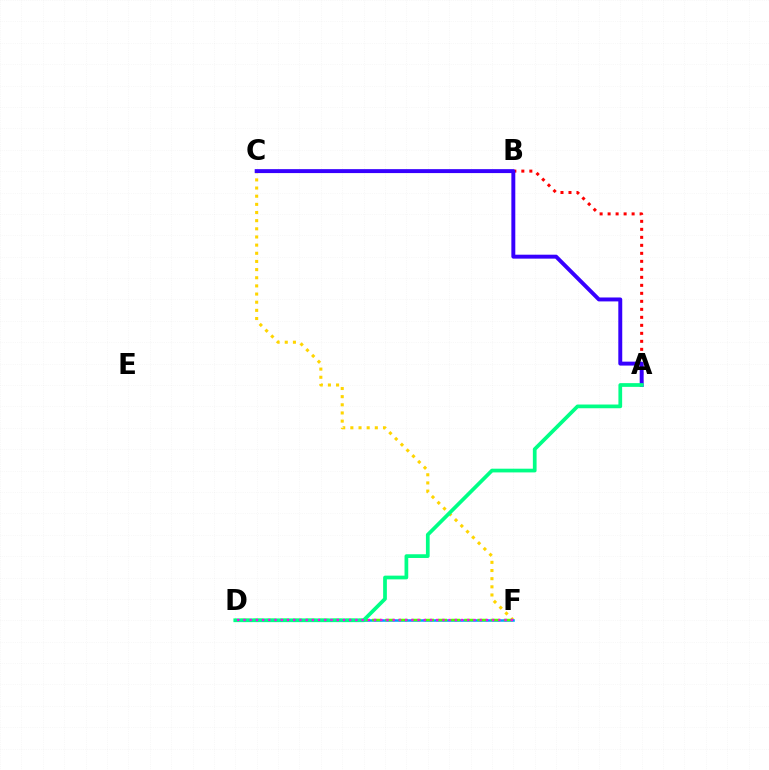{('C', 'F'): [{'color': '#ffd500', 'line_style': 'dotted', 'thickness': 2.22}], ('D', 'F'): [{'color': '#009eff', 'line_style': 'solid', 'thickness': 1.82}, {'color': '#4fff00', 'line_style': 'dashed', 'thickness': 1.79}, {'color': '#ff00ed', 'line_style': 'dotted', 'thickness': 1.69}], ('A', 'B'): [{'color': '#ff0000', 'line_style': 'dotted', 'thickness': 2.17}], ('A', 'C'): [{'color': '#3700ff', 'line_style': 'solid', 'thickness': 2.83}], ('A', 'D'): [{'color': '#00ff86', 'line_style': 'solid', 'thickness': 2.68}]}